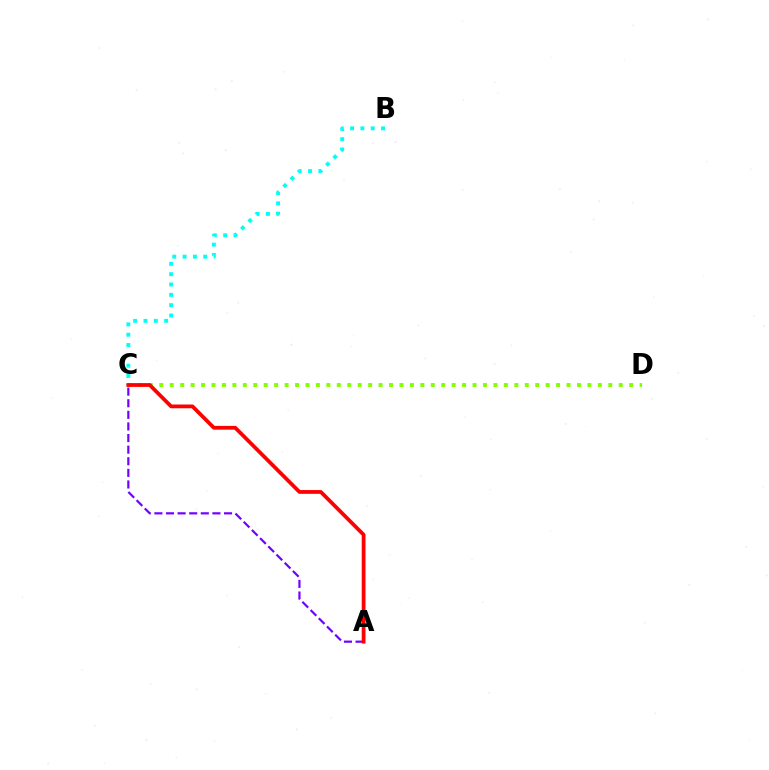{('B', 'C'): [{'color': '#00fff6', 'line_style': 'dotted', 'thickness': 2.81}], ('A', 'C'): [{'color': '#7200ff', 'line_style': 'dashed', 'thickness': 1.58}, {'color': '#ff0000', 'line_style': 'solid', 'thickness': 2.72}], ('C', 'D'): [{'color': '#84ff00', 'line_style': 'dotted', 'thickness': 2.84}]}